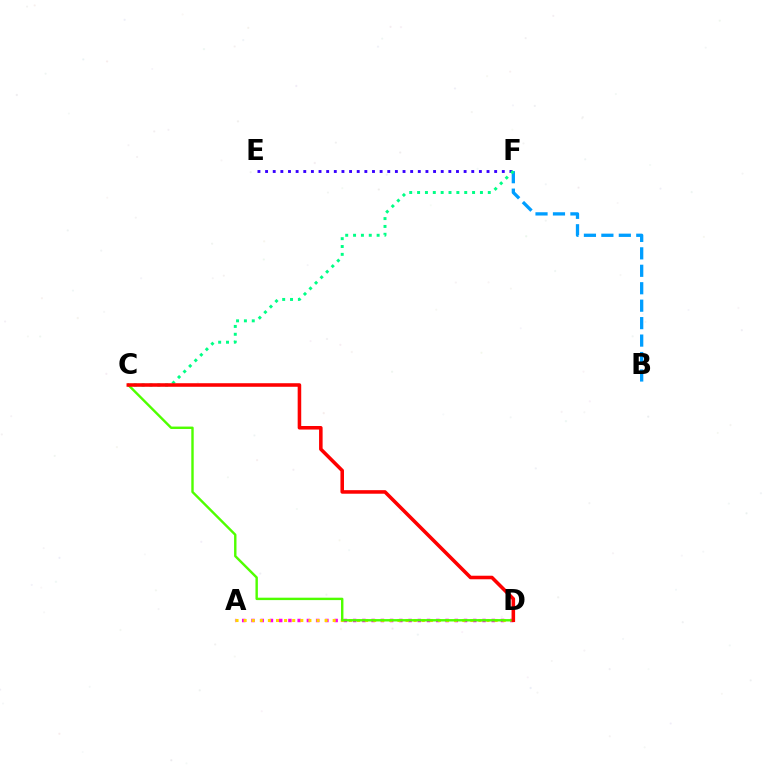{('A', 'D'): [{'color': '#ff00ed', 'line_style': 'dotted', 'thickness': 2.51}, {'color': '#ffd500', 'line_style': 'dotted', 'thickness': 2.2}], ('E', 'F'): [{'color': '#3700ff', 'line_style': 'dotted', 'thickness': 2.07}], ('B', 'F'): [{'color': '#009eff', 'line_style': 'dashed', 'thickness': 2.37}], ('C', 'F'): [{'color': '#00ff86', 'line_style': 'dotted', 'thickness': 2.13}], ('C', 'D'): [{'color': '#4fff00', 'line_style': 'solid', 'thickness': 1.74}, {'color': '#ff0000', 'line_style': 'solid', 'thickness': 2.56}]}